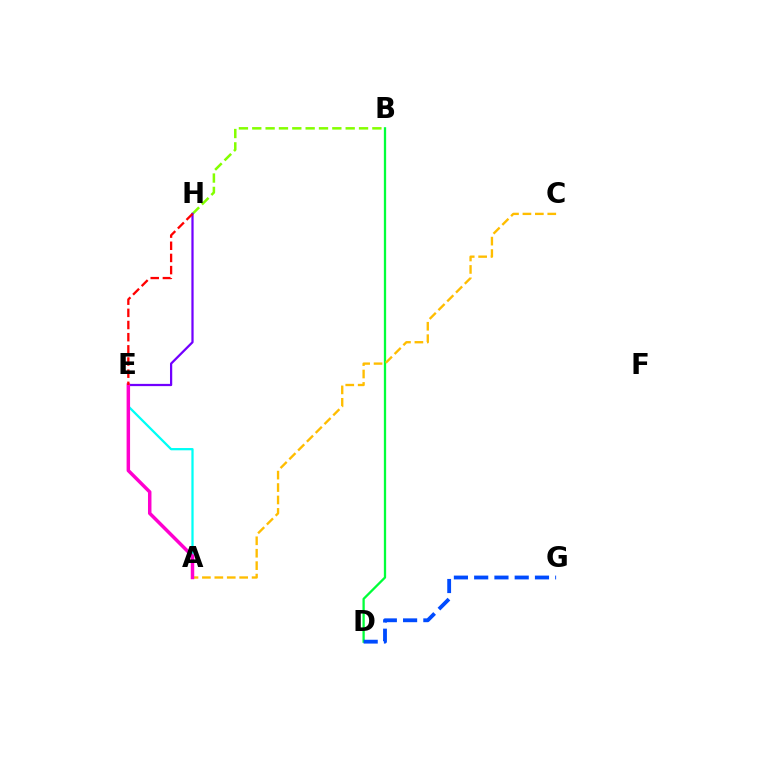{('B', 'D'): [{'color': '#00ff39', 'line_style': 'solid', 'thickness': 1.65}], ('B', 'H'): [{'color': '#84ff00', 'line_style': 'dashed', 'thickness': 1.81}], ('A', 'C'): [{'color': '#ffbd00', 'line_style': 'dashed', 'thickness': 1.69}], ('D', 'G'): [{'color': '#004bff', 'line_style': 'dashed', 'thickness': 2.75}], ('E', 'H'): [{'color': '#7200ff', 'line_style': 'solid', 'thickness': 1.61}, {'color': '#ff0000', 'line_style': 'dashed', 'thickness': 1.65}], ('A', 'E'): [{'color': '#00fff6', 'line_style': 'solid', 'thickness': 1.63}, {'color': '#ff00cf', 'line_style': 'solid', 'thickness': 2.51}]}